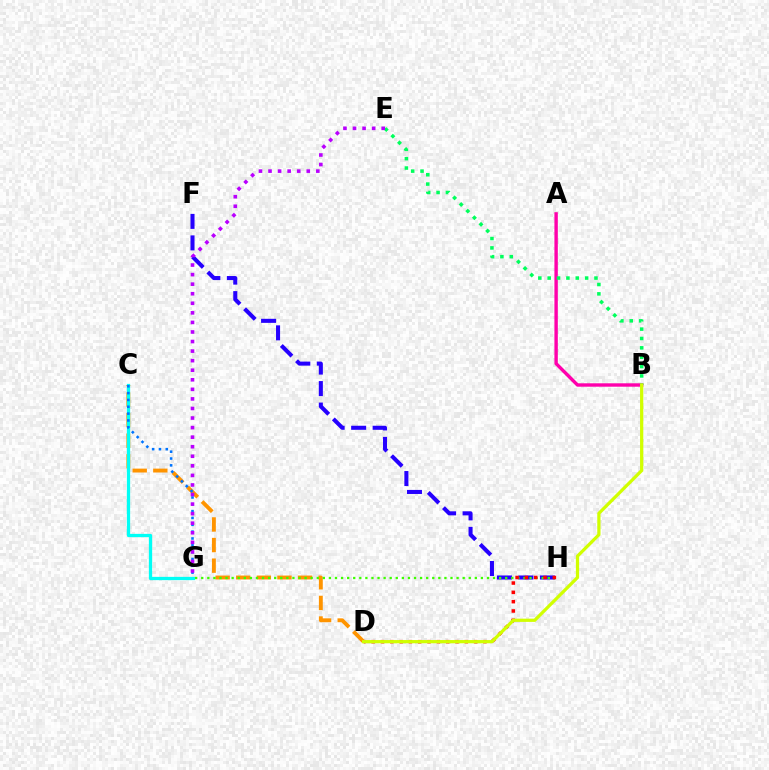{('C', 'D'): [{'color': '#ff9400', 'line_style': 'dashed', 'thickness': 2.8}], ('C', 'G'): [{'color': '#00fff6', 'line_style': 'solid', 'thickness': 2.35}, {'color': '#0074ff', 'line_style': 'dotted', 'thickness': 1.86}], ('A', 'B'): [{'color': '#ff00ac', 'line_style': 'solid', 'thickness': 2.45}], ('F', 'H'): [{'color': '#2500ff', 'line_style': 'dashed', 'thickness': 2.92}], ('G', 'H'): [{'color': '#3dff00', 'line_style': 'dotted', 'thickness': 1.65}], ('B', 'E'): [{'color': '#00ff5c', 'line_style': 'dotted', 'thickness': 2.54}], ('D', 'H'): [{'color': '#ff0000', 'line_style': 'dotted', 'thickness': 2.53}], ('E', 'G'): [{'color': '#b900ff', 'line_style': 'dotted', 'thickness': 2.6}], ('B', 'D'): [{'color': '#d1ff00', 'line_style': 'solid', 'thickness': 2.33}]}